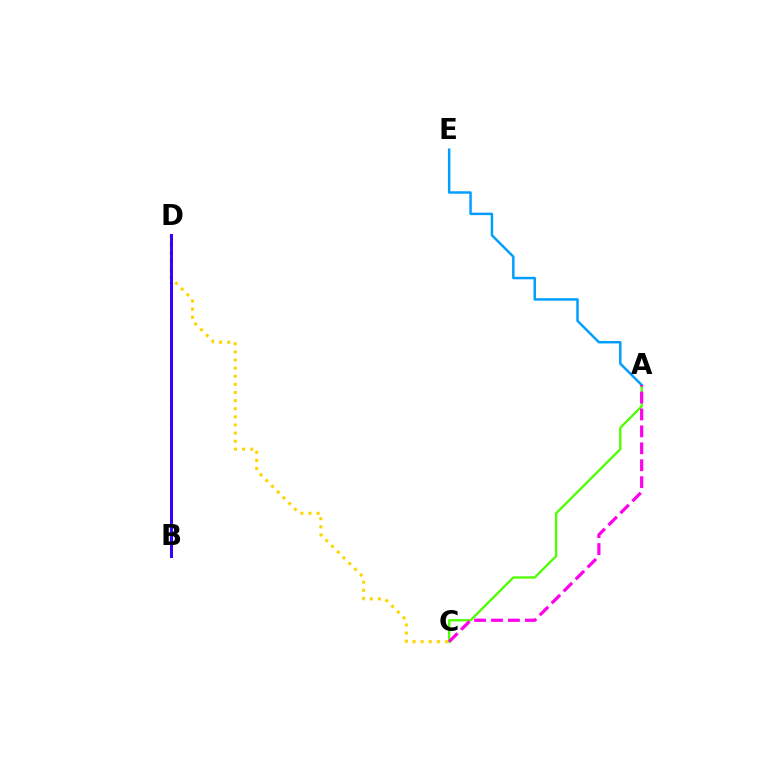{('B', 'D'): [{'color': '#ff0000', 'line_style': 'dotted', 'thickness': 1.96}, {'color': '#00ff86', 'line_style': 'dotted', 'thickness': 1.6}, {'color': '#3700ff', 'line_style': 'solid', 'thickness': 2.16}], ('C', 'D'): [{'color': '#ffd500', 'line_style': 'dotted', 'thickness': 2.21}], ('A', 'C'): [{'color': '#4fff00', 'line_style': 'solid', 'thickness': 1.67}, {'color': '#ff00ed', 'line_style': 'dashed', 'thickness': 2.3}], ('A', 'E'): [{'color': '#009eff', 'line_style': 'solid', 'thickness': 1.77}]}